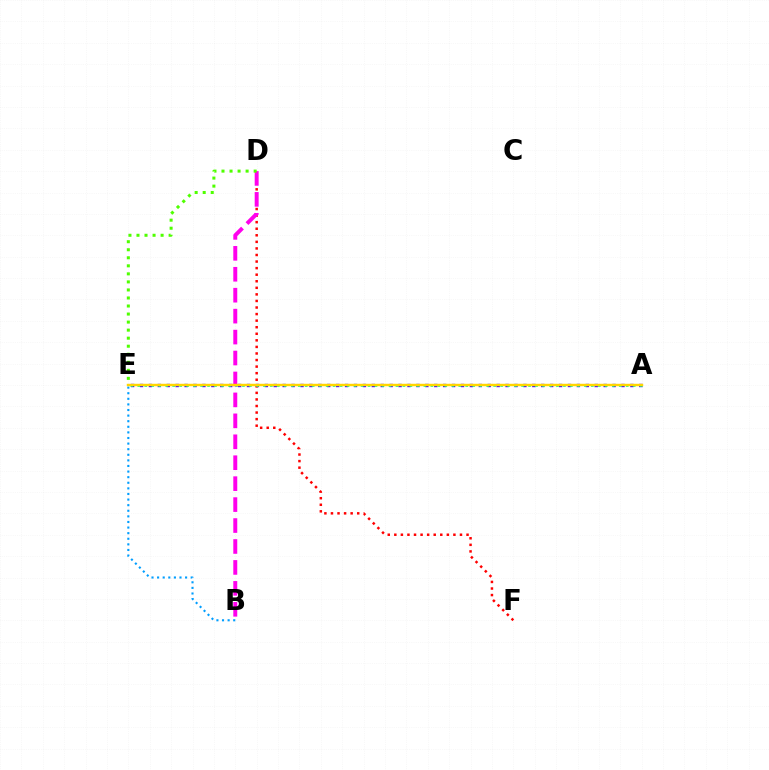{('A', 'E'): [{'color': '#3700ff', 'line_style': 'dotted', 'thickness': 2.42}, {'color': '#00ff86', 'line_style': 'dotted', 'thickness': 1.9}, {'color': '#ffd500', 'line_style': 'solid', 'thickness': 1.75}], ('D', 'F'): [{'color': '#ff0000', 'line_style': 'dotted', 'thickness': 1.78}], ('B', 'D'): [{'color': '#ff00ed', 'line_style': 'dashed', 'thickness': 2.84}], ('B', 'E'): [{'color': '#009eff', 'line_style': 'dotted', 'thickness': 1.52}], ('D', 'E'): [{'color': '#4fff00', 'line_style': 'dotted', 'thickness': 2.18}]}